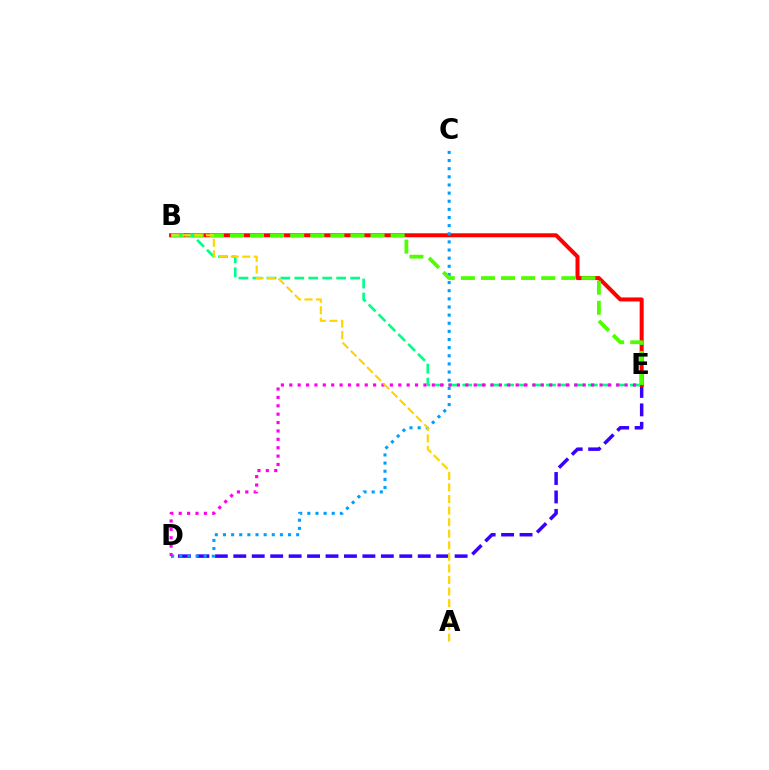{('D', 'E'): [{'color': '#3700ff', 'line_style': 'dashed', 'thickness': 2.51}, {'color': '#ff00ed', 'line_style': 'dotted', 'thickness': 2.28}], ('B', 'E'): [{'color': '#ff0000', 'line_style': 'solid', 'thickness': 2.88}, {'color': '#4fff00', 'line_style': 'dashed', 'thickness': 2.73}, {'color': '#00ff86', 'line_style': 'dashed', 'thickness': 1.9}], ('C', 'D'): [{'color': '#009eff', 'line_style': 'dotted', 'thickness': 2.21}], ('A', 'B'): [{'color': '#ffd500', 'line_style': 'dashed', 'thickness': 1.57}]}